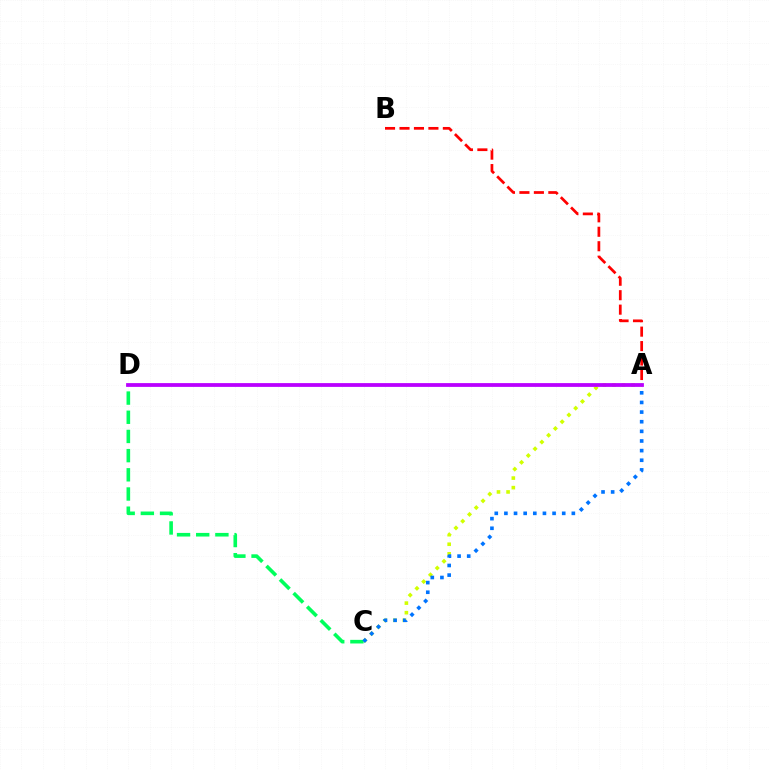{('A', 'C'): [{'color': '#d1ff00', 'line_style': 'dotted', 'thickness': 2.6}, {'color': '#0074ff', 'line_style': 'dotted', 'thickness': 2.62}], ('C', 'D'): [{'color': '#00ff5c', 'line_style': 'dashed', 'thickness': 2.61}], ('A', 'B'): [{'color': '#ff0000', 'line_style': 'dashed', 'thickness': 1.96}], ('A', 'D'): [{'color': '#b900ff', 'line_style': 'solid', 'thickness': 2.72}]}